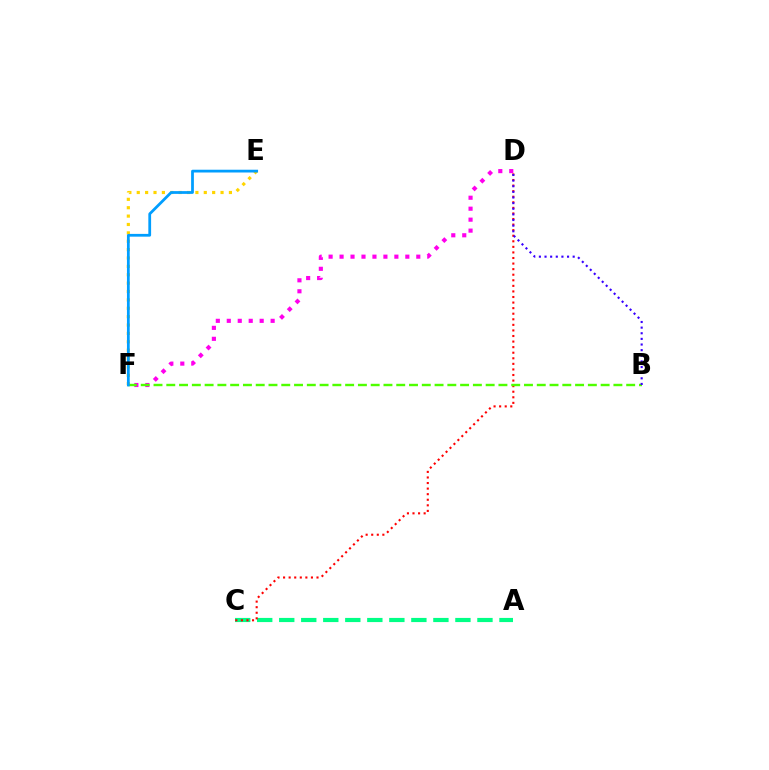{('D', 'F'): [{'color': '#ff00ed', 'line_style': 'dotted', 'thickness': 2.98}], ('E', 'F'): [{'color': '#ffd500', 'line_style': 'dotted', 'thickness': 2.28}, {'color': '#009eff', 'line_style': 'solid', 'thickness': 1.99}], ('A', 'C'): [{'color': '#00ff86', 'line_style': 'dashed', 'thickness': 2.99}], ('C', 'D'): [{'color': '#ff0000', 'line_style': 'dotted', 'thickness': 1.51}], ('B', 'F'): [{'color': '#4fff00', 'line_style': 'dashed', 'thickness': 1.74}], ('B', 'D'): [{'color': '#3700ff', 'line_style': 'dotted', 'thickness': 1.53}]}